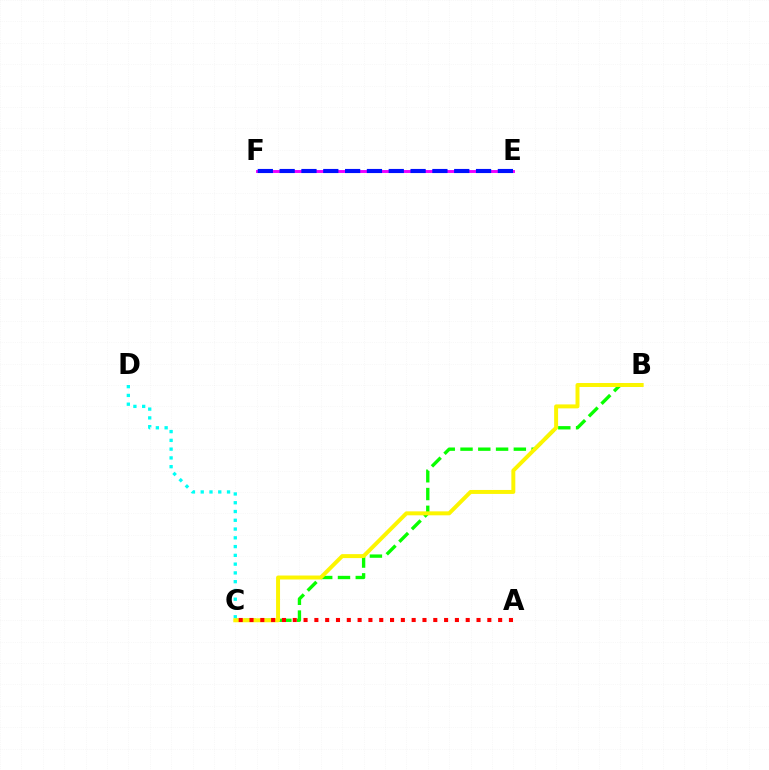{('B', 'C'): [{'color': '#08ff00', 'line_style': 'dashed', 'thickness': 2.41}, {'color': '#fcf500', 'line_style': 'solid', 'thickness': 2.85}], ('C', 'D'): [{'color': '#00fff6', 'line_style': 'dotted', 'thickness': 2.38}], ('E', 'F'): [{'color': '#ee00ff', 'line_style': 'solid', 'thickness': 2.11}, {'color': '#0010ff', 'line_style': 'dashed', 'thickness': 2.96}], ('A', 'C'): [{'color': '#ff0000', 'line_style': 'dotted', 'thickness': 2.94}]}